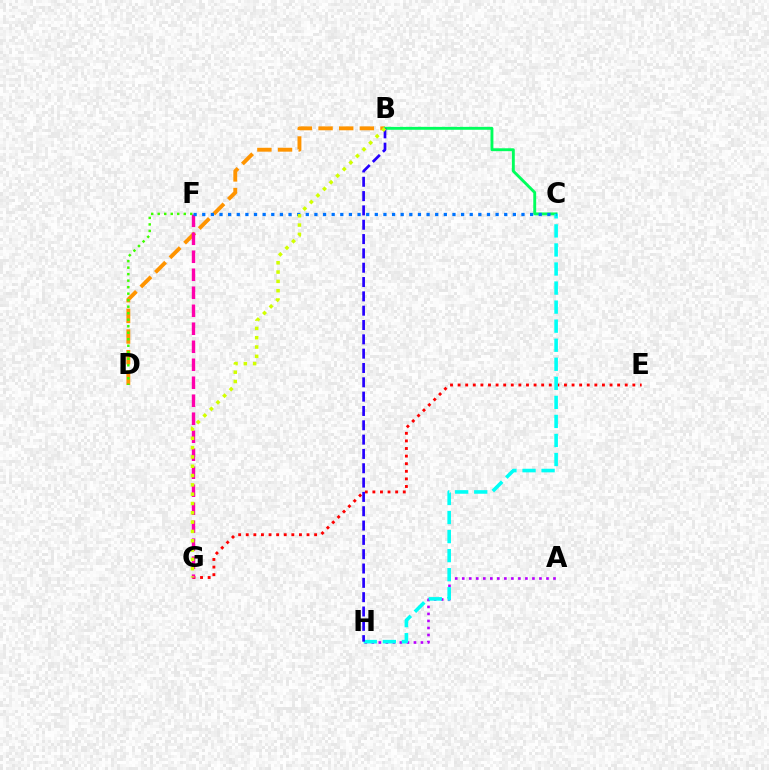{('B', 'D'): [{'color': '#ff9400', 'line_style': 'dashed', 'thickness': 2.8}], ('E', 'G'): [{'color': '#ff0000', 'line_style': 'dotted', 'thickness': 2.06}], ('B', 'C'): [{'color': '#00ff5c', 'line_style': 'solid', 'thickness': 2.08}], ('A', 'H'): [{'color': '#b900ff', 'line_style': 'dotted', 'thickness': 1.91}], ('F', 'G'): [{'color': '#ff00ac', 'line_style': 'dashed', 'thickness': 2.44}], ('D', 'F'): [{'color': '#3dff00', 'line_style': 'dotted', 'thickness': 1.77}], ('C', 'H'): [{'color': '#00fff6', 'line_style': 'dashed', 'thickness': 2.59}], ('B', 'H'): [{'color': '#2500ff', 'line_style': 'dashed', 'thickness': 1.95}], ('C', 'F'): [{'color': '#0074ff', 'line_style': 'dotted', 'thickness': 2.34}], ('B', 'G'): [{'color': '#d1ff00', 'line_style': 'dotted', 'thickness': 2.53}]}